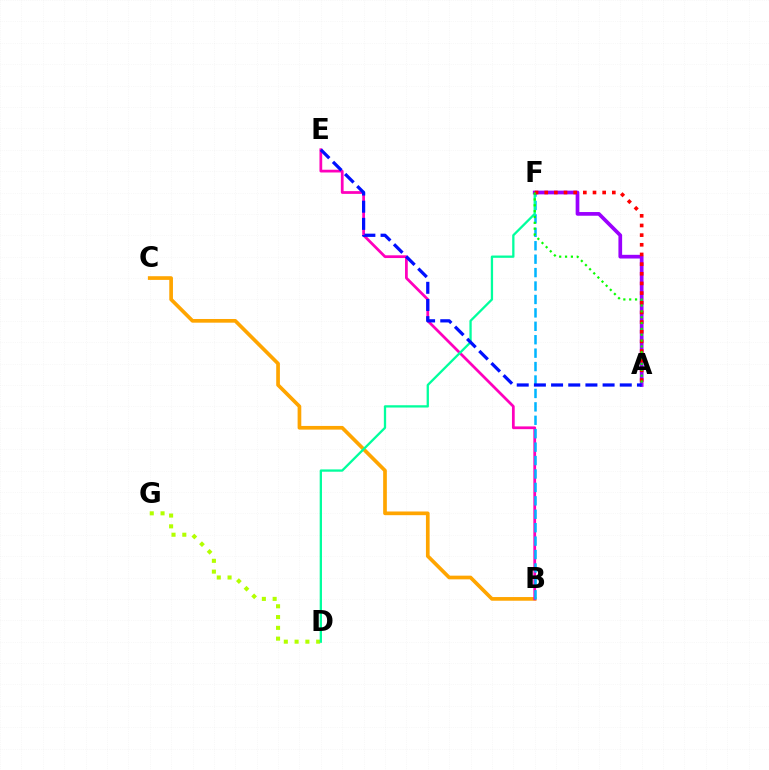{('D', 'G'): [{'color': '#b3ff00', 'line_style': 'dotted', 'thickness': 2.93}], ('B', 'C'): [{'color': '#ffa500', 'line_style': 'solid', 'thickness': 2.65}], ('B', 'E'): [{'color': '#ff00bd', 'line_style': 'solid', 'thickness': 1.98}], ('B', 'F'): [{'color': '#00b5ff', 'line_style': 'dashed', 'thickness': 1.82}], ('D', 'F'): [{'color': '#00ff9d', 'line_style': 'solid', 'thickness': 1.65}], ('A', 'F'): [{'color': '#9b00ff', 'line_style': 'solid', 'thickness': 2.66}, {'color': '#ff0000', 'line_style': 'dotted', 'thickness': 2.62}, {'color': '#08ff00', 'line_style': 'dotted', 'thickness': 1.59}], ('A', 'E'): [{'color': '#0010ff', 'line_style': 'dashed', 'thickness': 2.33}]}